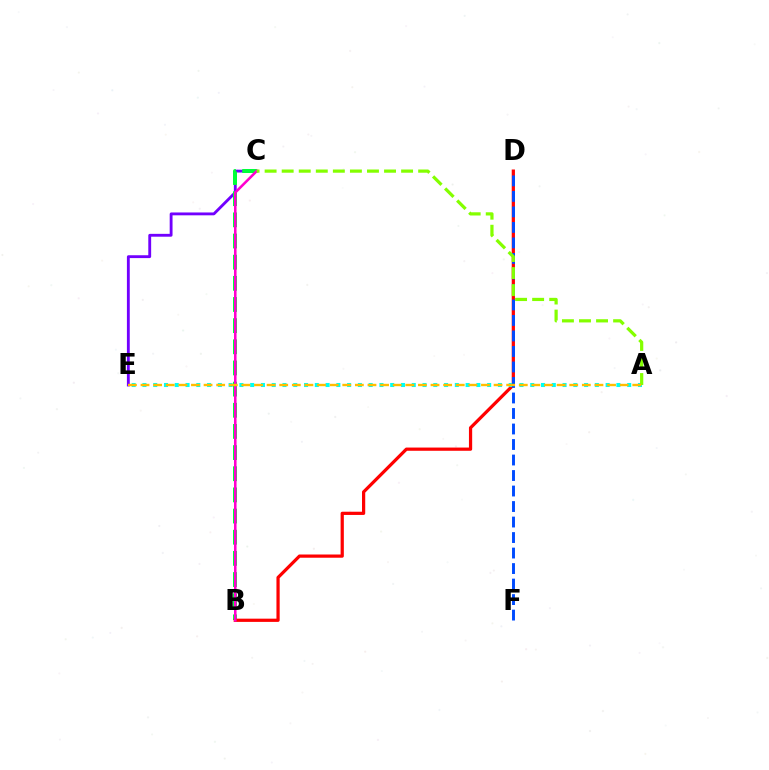{('C', 'E'): [{'color': '#7200ff', 'line_style': 'solid', 'thickness': 2.05}], ('B', 'C'): [{'color': '#00ff39', 'line_style': 'dashed', 'thickness': 2.87}, {'color': '#ff00cf', 'line_style': 'solid', 'thickness': 1.84}], ('B', 'D'): [{'color': '#ff0000', 'line_style': 'solid', 'thickness': 2.32}], ('A', 'E'): [{'color': '#00fff6', 'line_style': 'dotted', 'thickness': 2.93}, {'color': '#ffbd00', 'line_style': 'dashed', 'thickness': 1.71}], ('D', 'F'): [{'color': '#004bff', 'line_style': 'dashed', 'thickness': 2.11}], ('A', 'C'): [{'color': '#84ff00', 'line_style': 'dashed', 'thickness': 2.32}]}